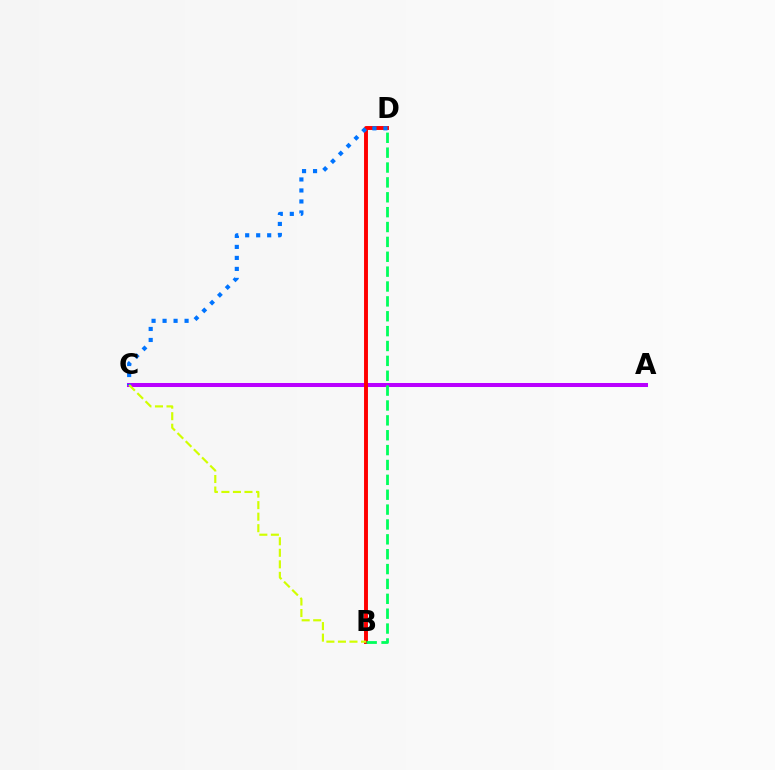{('A', 'C'): [{'color': '#b900ff', 'line_style': 'solid', 'thickness': 2.9}], ('B', 'D'): [{'color': '#ff0000', 'line_style': 'solid', 'thickness': 2.82}, {'color': '#00ff5c', 'line_style': 'dashed', 'thickness': 2.02}], ('C', 'D'): [{'color': '#0074ff', 'line_style': 'dotted', 'thickness': 2.99}], ('B', 'C'): [{'color': '#d1ff00', 'line_style': 'dashed', 'thickness': 1.57}]}